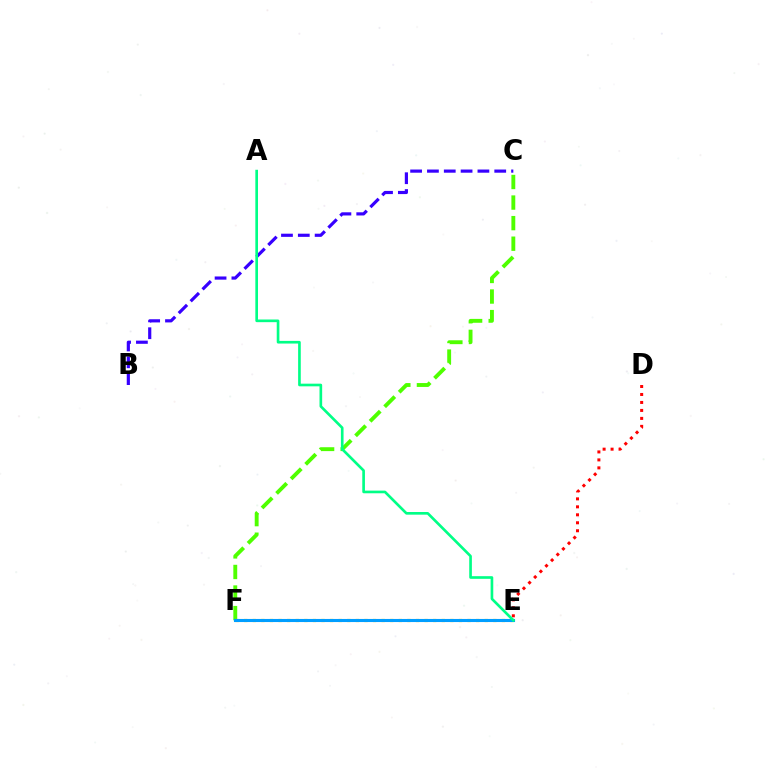{('E', 'F'): [{'color': '#ff00ed', 'line_style': 'solid', 'thickness': 1.87}, {'color': '#ffd500', 'line_style': 'dotted', 'thickness': 2.33}, {'color': '#009eff', 'line_style': 'solid', 'thickness': 2.22}], ('C', 'F'): [{'color': '#4fff00', 'line_style': 'dashed', 'thickness': 2.79}], ('B', 'C'): [{'color': '#3700ff', 'line_style': 'dashed', 'thickness': 2.29}], ('D', 'E'): [{'color': '#ff0000', 'line_style': 'dotted', 'thickness': 2.17}], ('A', 'E'): [{'color': '#00ff86', 'line_style': 'solid', 'thickness': 1.91}]}